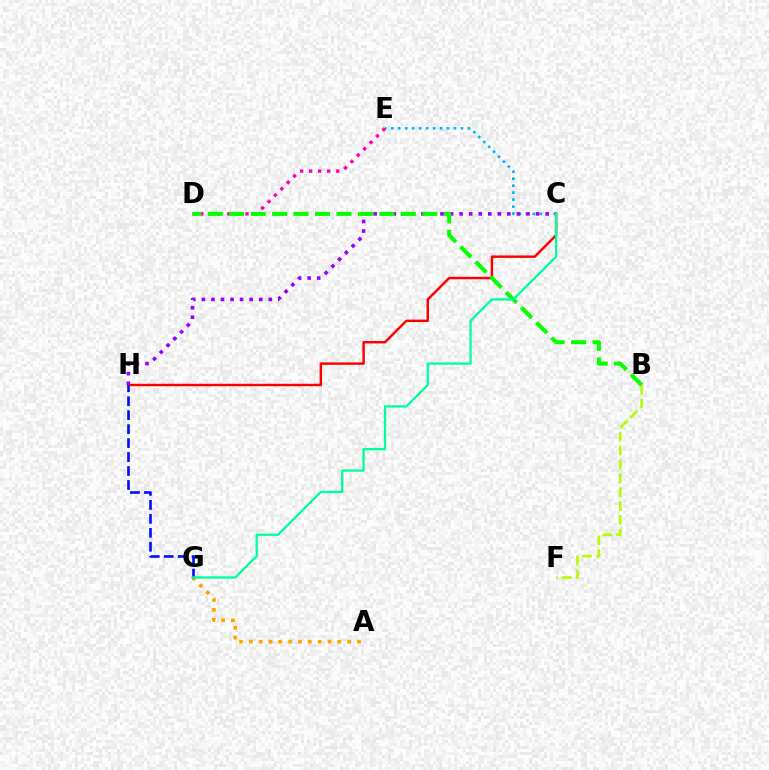{('C', 'E'): [{'color': '#00b5ff', 'line_style': 'dotted', 'thickness': 1.89}], ('A', 'G'): [{'color': '#ffa500', 'line_style': 'dotted', 'thickness': 2.67}], ('D', 'E'): [{'color': '#ff00bd', 'line_style': 'dotted', 'thickness': 2.46}], ('C', 'H'): [{'color': '#ff0000', 'line_style': 'solid', 'thickness': 1.76}, {'color': '#9b00ff', 'line_style': 'dotted', 'thickness': 2.6}], ('B', 'F'): [{'color': '#b3ff00', 'line_style': 'dashed', 'thickness': 1.89}], ('G', 'H'): [{'color': '#0010ff', 'line_style': 'dashed', 'thickness': 1.9}], ('B', 'D'): [{'color': '#08ff00', 'line_style': 'dashed', 'thickness': 2.91}], ('C', 'G'): [{'color': '#00ff9d', 'line_style': 'solid', 'thickness': 1.65}]}